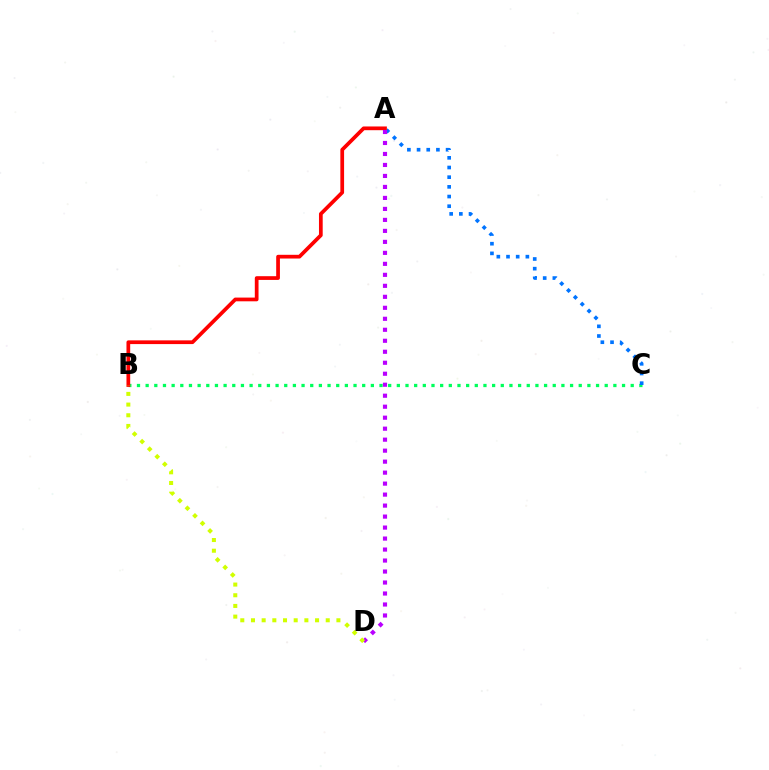{('B', 'C'): [{'color': '#00ff5c', 'line_style': 'dotted', 'thickness': 2.35}], ('A', 'C'): [{'color': '#0074ff', 'line_style': 'dotted', 'thickness': 2.63}], ('A', 'B'): [{'color': '#ff0000', 'line_style': 'solid', 'thickness': 2.68}], ('A', 'D'): [{'color': '#b900ff', 'line_style': 'dotted', 'thickness': 2.99}], ('B', 'D'): [{'color': '#d1ff00', 'line_style': 'dotted', 'thickness': 2.9}]}